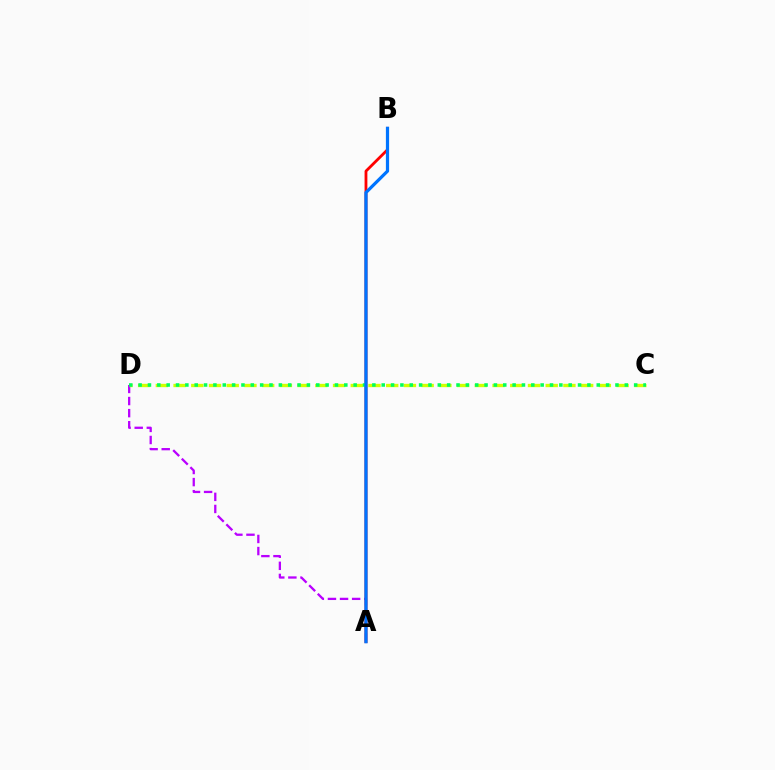{('A', 'D'): [{'color': '#b900ff', 'line_style': 'dashed', 'thickness': 1.64}], ('C', 'D'): [{'color': '#d1ff00', 'line_style': 'dashed', 'thickness': 2.41}, {'color': '#00ff5c', 'line_style': 'dotted', 'thickness': 2.54}], ('A', 'B'): [{'color': '#ff0000', 'line_style': 'solid', 'thickness': 2.02}, {'color': '#0074ff', 'line_style': 'solid', 'thickness': 2.32}]}